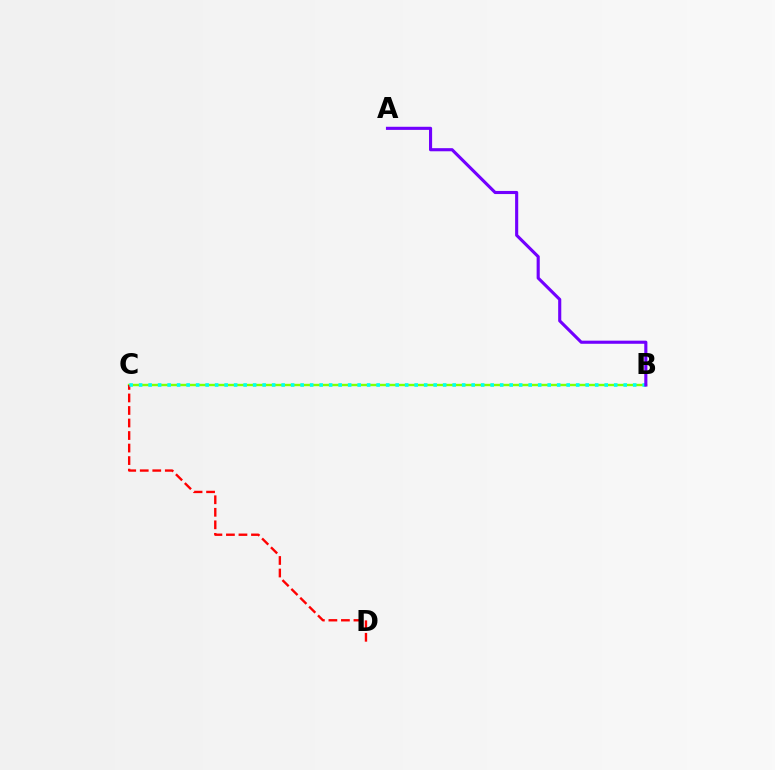{('B', 'C'): [{'color': '#84ff00', 'line_style': 'solid', 'thickness': 1.73}, {'color': '#00fff6', 'line_style': 'dotted', 'thickness': 2.58}], ('C', 'D'): [{'color': '#ff0000', 'line_style': 'dashed', 'thickness': 1.7}], ('A', 'B'): [{'color': '#7200ff', 'line_style': 'solid', 'thickness': 2.24}]}